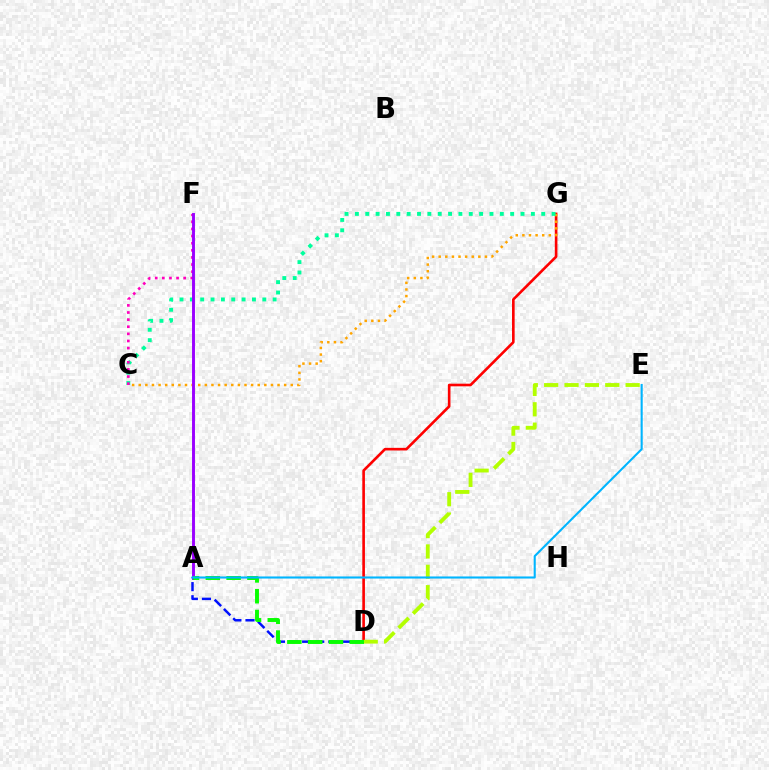{('D', 'G'): [{'color': '#ff0000', 'line_style': 'solid', 'thickness': 1.89}], ('C', 'G'): [{'color': '#ffa500', 'line_style': 'dotted', 'thickness': 1.8}, {'color': '#00ff9d', 'line_style': 'dotted', 'thickness': 2.81}], ('A', 'D'): [{'color': '#0010ff', 'line_style': 'dashed', 'thickness': 1.78}, {'color': '#08ff00', 'line_style': 'dashed', 'thickness': 2.82}], ('C', 'F'): [{'color': '#ff00bd', 'line_style': 'dotted', 'thickness': 1.93}], ('A', 'F'): [{'color': '#9b00ff', 'line_style': 'solid', 'thickness': 2.1}], ('D', 'E'): [{'color': '#b3ff00', 'line_style': 'dashed', 'thickness': 2.77}], ('A', 'E'): [{'color': '#00b5ff', 'line_style': 'solid', 'thickness': 1.5}]}